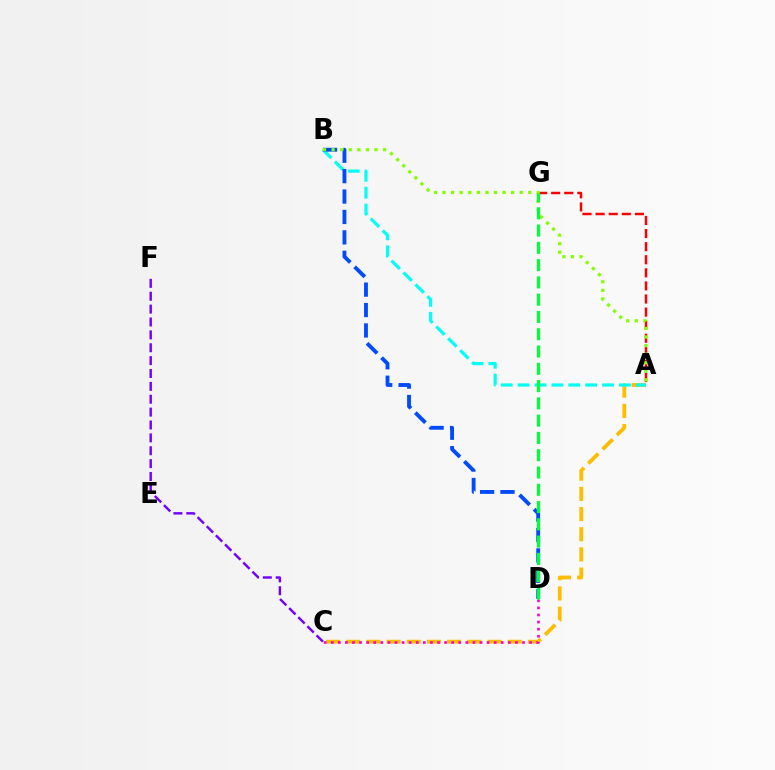{('A', 'C'): [{'color': '#ffbd00', 'line_style': 'dashed', 'thickness': 2.74}], ('A', 'B'): [{'color': '#00fff6', 'line_style': 'dashed', 'thickness': 2.29}, {'color': '#84ff00', 'line_style': 'dotted', 'thickness': 2.33}], ('A', 'G'): [{'color': '#ff0000', 'line_style': 'dashed', 'thickness': 1.78}], ('B', 'D'): [{'color': '#004bff', 'line_style': 'dashed', 'thickness': 2.77}], ('C', 'F'): [{'color': '#7200ff', 'line_style': 'dashed', 'thickness': 1.75}], ('C', 'D'): [{'color': '#ff00cf', 'line_style': 'dotted', 'thickness': 1.92}], ('D', 'G'): [{'color': '#00ff39', 'line_style': 'dashed', 'thickness': 2.35}]}